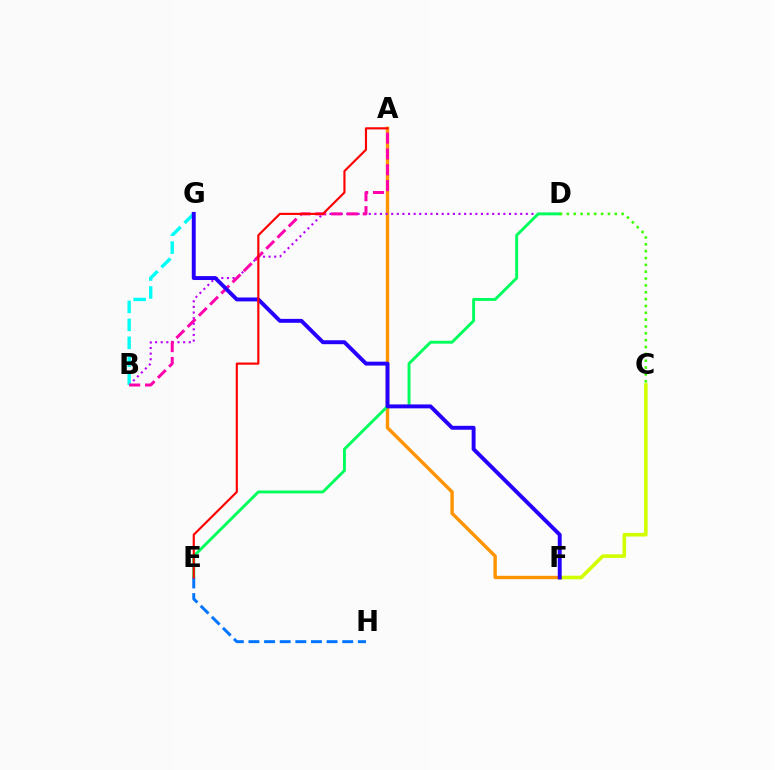{('C', 'F'): [{'color': '#d1ff00', 'line_style': 'solid', 'thickness': 2.6}], ('A', 'F'): [{'color': '#ff9400', 'line_style': 'solid', 'thickness': 2.44}], ('B', 'D'): [{'color': '#b900ff', 'line_style': 'dotted', 'thickness': 1.52}], ('D', 'E'): [{'color': '#00ff5c', 'line_style': 'solid', 'thickness': 2.09}], ('B', 'G'): [{'color': '#00fff6', 'line_style': 'dashed', 'thickness': 2.44}], ('A', 'B'): [{'color': '#ff00ac', 'line_style': 'dashed', 'thickness': 2.15}], ('C', 'D'): [{'color': '#3dff00', 'line_style': 'dotted', 'thickness': 1.86}], ('E', 'H'): [{'color': '#0074ff', 'line_style': 'dashed', 'thickness': 2.12}], ('F', 'G'): [{'color': '#2500ff', 'line_style': 'solid', 'thickness': 2.82}], ('A', 'E'): [{'color': '#ff0000', 'line_style': 'solid', 'thickness': 1.55}]}